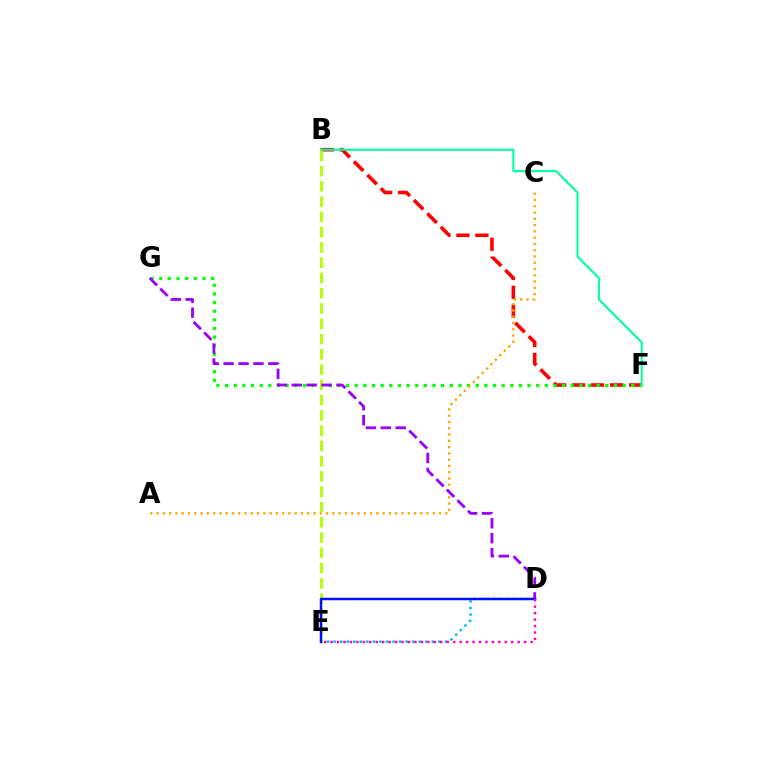{('B', 'F'): [{'color': '#ff0000', 'line_style': 'dashed', 'thickness': 2.58}, {'color': '#00ff9d', 'line_style': 'solid', 'thickness': 1.51}], ('D', 'E'): [{'color': '#00b5ff', 'line_style': 'dotted', 'thickness': 1.78}, {'color': '#0010ff', 'line_style': 'solid', 'thickness': 1.79}, {'color': '#ff00bd', 'line_style': 'dotted', 'thickness': 1.75}], ('F', 'G'): [{'color': '#08ff00', 'line_style': 'dotted', 'thickness': 2.35}], ('A', 'C'): [{'color': '#ffa500', 'line_style': 'dotted', 'thickness': 1.71}], ('B', 'E'): [{'color': '#b3ff00', 'line_style': 'dashed', 'thickness': 2.07}], ('D', 'G'): [{'color': '#9b00ff', 'line_style': 'dashed', 'thickness': 2.03}]}